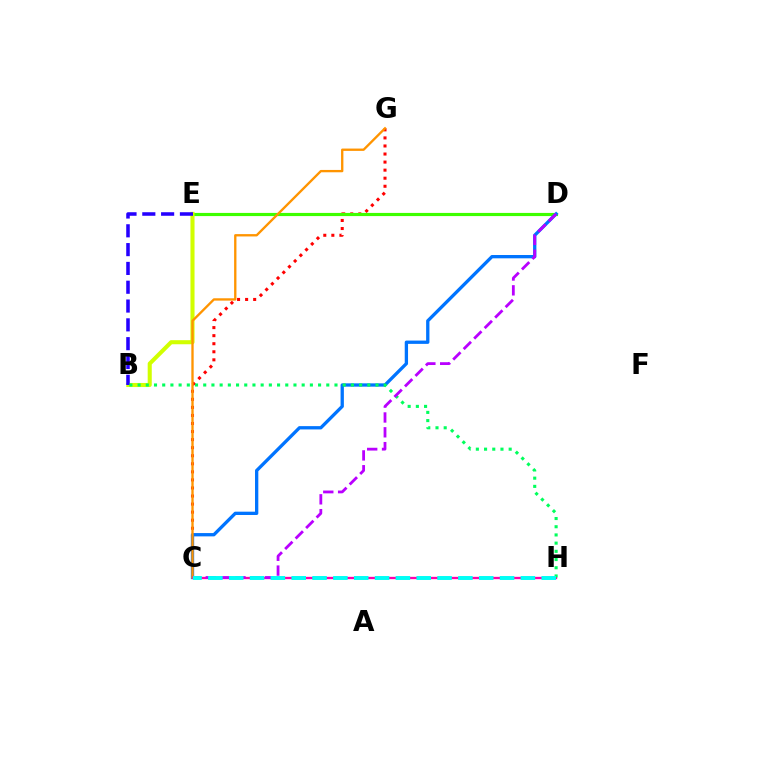{('C', 'G'): [{'color': '#ff0000', 'line_style': 'dotted', 'thickness': 2.19}, {'color': '#ff9400', 'line_style': 'solid', 'thickness': 1.68}], ('D', 'E'): [{'color': '#3dff00', 'line_style': 'solid', 'thickness': 2.28}], ('B', 'E'): [{'color': '#d1ff00', 'line_style': 'solid', 'thickness': 2.93}, {'color': '#2500ff', 'line_style': 'dashed', 'thickness': 2.56}], ('C', 'H'): [{'color': '#ff00ac', 'line_style': 'solid', 'thickness': 1.67}, {'color': '#00fff6', 'line_style': 'dashed', 'thickness': 2.83}], ('C', 'D'): [{'color': '#0074ff', 'line_style': 'solid', 'thickness': 2.38}, {'color': '#b900ff', 'line_style': 'dashed', 'thickness': 2.01}], ('B', 'H'): [{'color': '#00ff5c', 'line_style': 'dotted', 'thickness': 2.23}]}